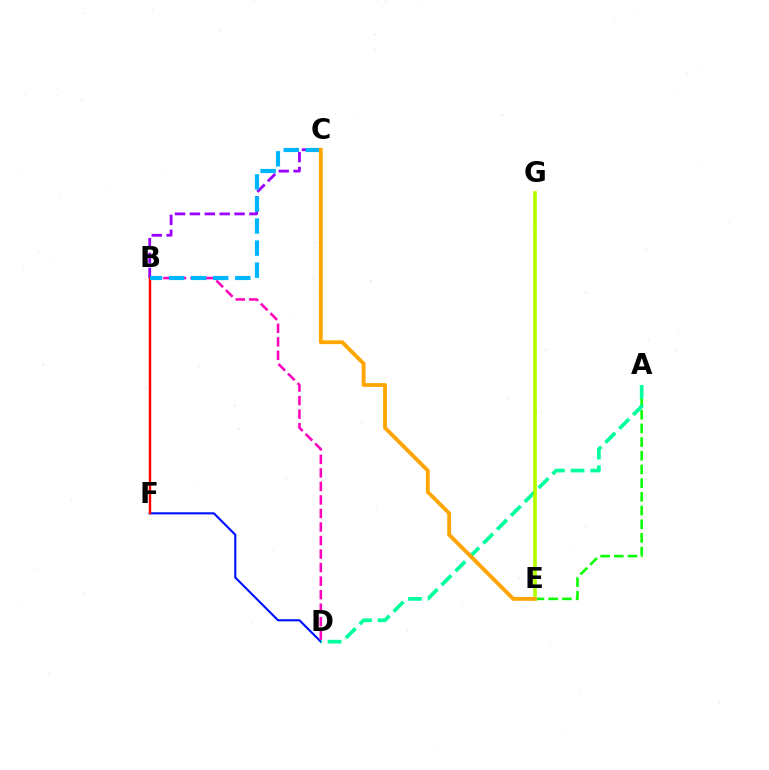{('D', 'F'): [{'color': '#0010ff', 'line_style': 'solid', 'thickness': 1.53}], ('B', 'C'): [{'color': '#9b00ff', 'line_style': 'dashed', 'thickness': 2.02}, {'color': '#00b5ff', 'line_style': 'dashed', 'thickness': 3.0}], ('A', 'E'): [{'color': '#08ff00', 'line_style': 'dashed', 'thickness': 1.86}], ('B', 'D'): [{'color': '#ff00bd', 'line_style': 'dashed', 'thickness': 1.84}], ('B', 'F'): [{'color': '#ff0000', 'line_style': 'solid', 'thickness': 1.76}], ('A', 'D'): [{'color': '#00ff9d', 'line_style': 'dashed', 'thickness': 2.66}], ('E', 'G'): [{'color': '#b3ff00', 'line_style': 'solid', 'thickness': 2.67}], ('C', 'E'): [{'color': '#ffa500', 'line_style': 'solid', 'thickness': 2.75}]}